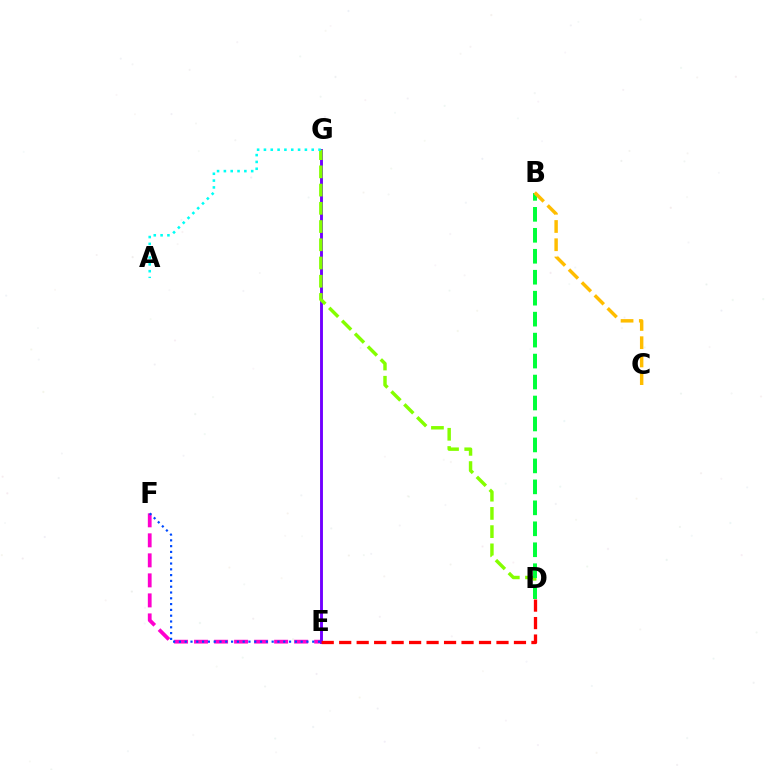{('E', 'F'): [{'color': '#ff00cf', 'line_style': 'dashed', 'thickness': 2.72}, {'color': '#004bff', 'line_style': 'dotted', 'thickness': 1.57}], ('E', 'G'): [{'color': '#7200ff', 'line_style': 'solid', 'thickness': 2.08}], ('D', 'G'): [{'color': '#84ff00', 'line_style': 'dashed', 'thickness': 2.48}], ('D', 'E'): [{'color': '#ff0000', 'line_style': 'dashed', 'thickness': 2.37}], ('A', 'G'): [{'color': '#00fff6', 'line_style': 'dotted', 'thickness': 1.85}], ('B', 'D'): [{'color': '#00ff39', 'line_style': 'dashed', 'thickness': 2.85}], ('B', 'C'): [{'color': '#ffbd00', 'line_style': 'dashed', 'thickness': 2.48}]}